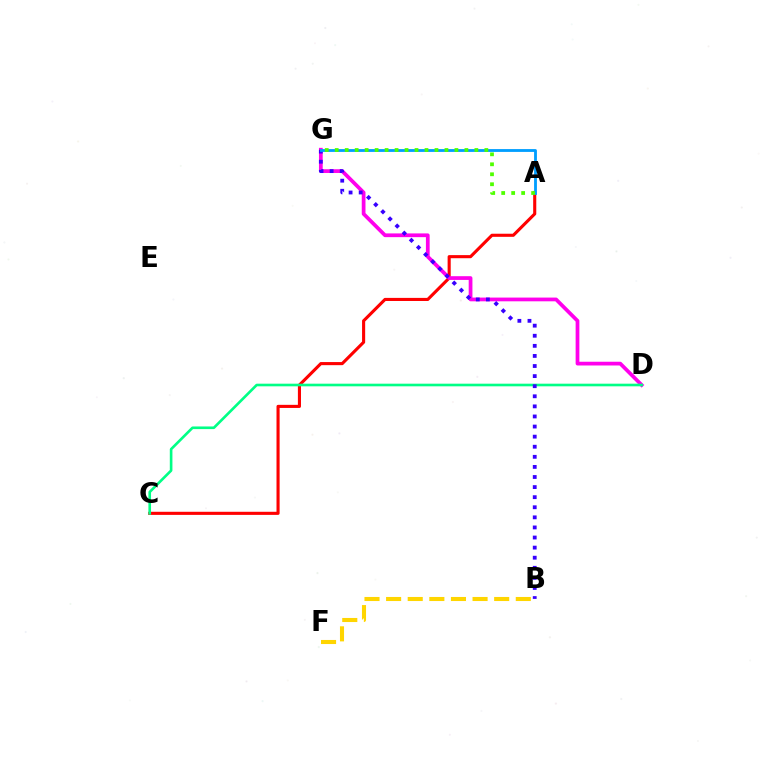{('B', 'F'): [{'color': '#ffd500', 'line_style': 'dashed', 'thickness': 2.94}], ('A', 'C'): [{'color': '#ff0000', 'line_style': 'solid', 'thickness': 2.24}], ('D', 'G'): [{'color': '#ff00ed', 'line_style': 'solid', 'thickness': 2.69}], ('C', 'D'): [{'color': '#00ff86', 'line_style': 'solid', 'thickness': 1.9}], ('B', 'G'): [{'color': '#3700ff', 'line_style': 'dotted', 'thickness': 2.74}], ('A', 'G'): [{'color': '#009eff', 'line_style': 'solid', 'thickness': 2.03}, {'color': '#4fff00', 'line_style': 'dotted', 'thickness': 2.71}]}